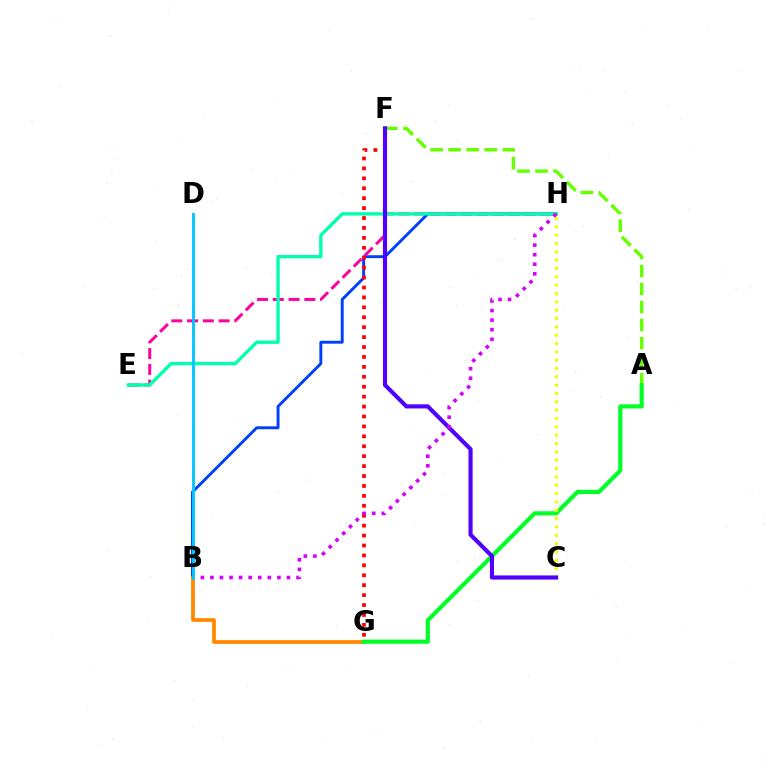{('B', 'H'): [{'color': '#003fff', 'line_style': 'solid', 'thickness': 2.1}, {'color': '#d600ff', 'line_style': 'dotted', 'thickness': 2.6}], ('A', 'F'): [{'color': '#66ff00', 'line_style': 'dashed', 'thickness': 2.45}], ('B', 'G'): [{'color': '#ff8800', 'line_style': 'solid', 'thickness': 2.7}], ('F', 'G'): [{'color': '#ff0000', 'line_style': 'dotted', 'thickness': 2.7}], ('E', 'H'): [{'color': '#ff00a0', 'line_style': 'dashed', 'thickness': 2.14}, {'color': '#00ffaf', 'line_style': 'solid', 'thickness': 2.41}], ('A', 'G'): [{'color': '#00ff27', 'line_style': 'solid', 'thickness': 2.99}], ('C', 'H'): [{'color': '#eeff00', 'line_style': 'dotted', 'thickness': 2.26}], ('C', 'F'): [{'color': '#4f00ff', 'line_style': 'solid', 'thickness': 2.97}], ('B', 'D'): [{'color': '#00c7ff', 'line_style': 'solid', 'thickness': 2.06}]}